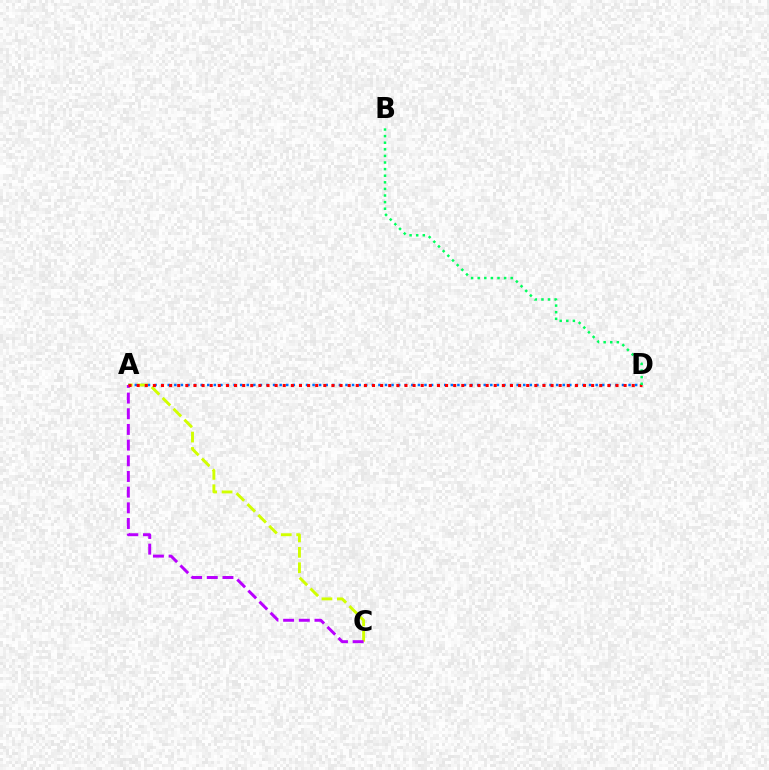{('A', 'D'): [{'color': '#0074ff', 'line_style': 'dotted', 'thickness': 1.79}, {'color': '#ff0000', 'line_style': 'dotted', 'thickness': 2.21}], ('A', 'C'): [{'color': '#d1ff00', 'line_style': 'dashed', 'thickness': 2.09}, {'color': '#b900ff', 'line_style': 'dashed', 'thickness': 2.13}], ('B', 'D'): [{'color': '#00ff5c', 'line_style': 'dotted', 'thickness': 1.79}]}